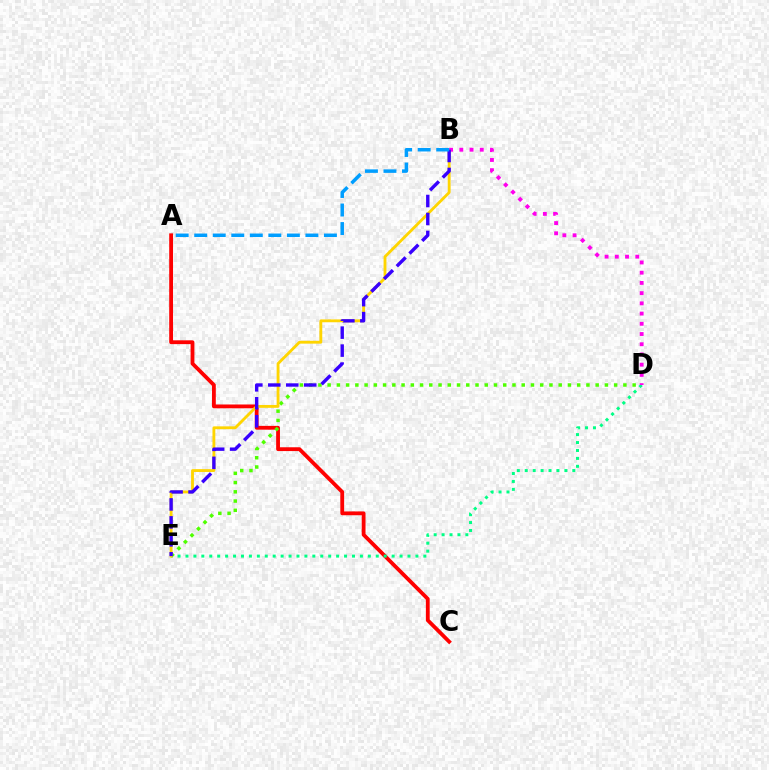{('A', 'C'): [{'color': '#ff0000', 'line_style': 'solid', 'thickness': 2.74}], ('D', 'E'): [{'color': '#00ff86', 'line_style': 'dotted', 'thickness': 2.15}, {'color': '#4fff00', 'line_style': 'dotted', 'thickness': 2.51}], ('B', 'E'): [{'color': '#ffd500', 'line_style': 'solid', 'thickness': 2.05}, {'color': '#3700ff', 'line_style': 'dashed', 'thickness': 2.44}], ('B', 'D'): [{'color': '#ff00ed', 'line_style': 'dotted', 'thickness': 2.78}], ('A', 'B'): [{'color': '#009eff', 'line_style': 'dashed', 'thickness': 2.52}]}